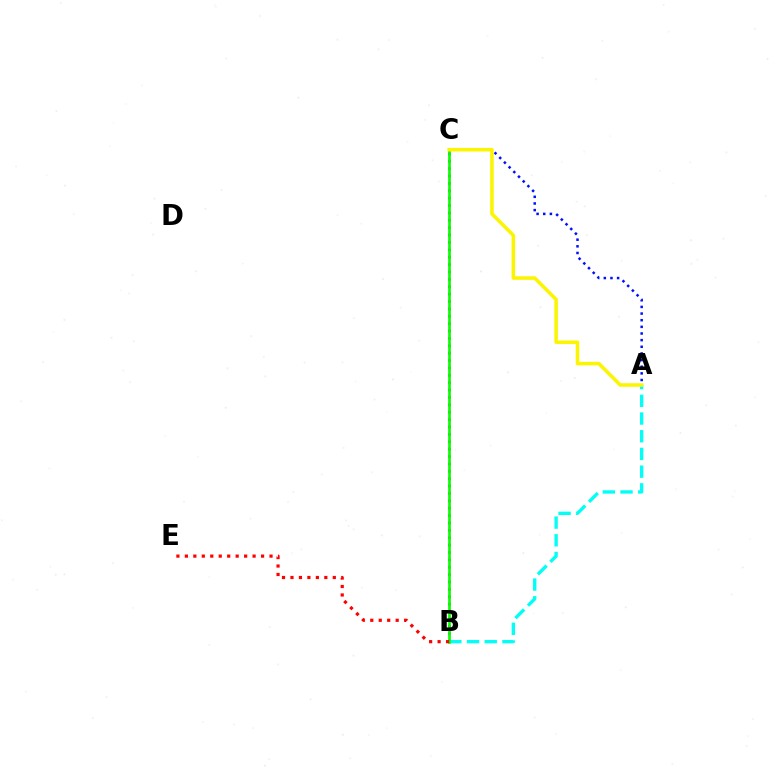{('A', 'C'): [{'color': '#0010ff', 'line_style': 'dotted', 'thickness': 1.81}, {'color': '#fcf500', 'line_style': 'solid', 'thickness': 2.54}], ('B', 'C'): [{'color': '#ee00ff', 'line_style': 'dotted', 'thickness': 2.01}, {'color': '#08ff00', 'line_style': 'solid', 'thickness': 1.94}], ('A', 'B'): [{'color': '#00fff6', 'line_style': 'dashed', 'thickness': 2.41}], ('B', 'E'): [{'color': '#ff0000', 'line_style': 'dotted', 'thickness': 2.3}]}